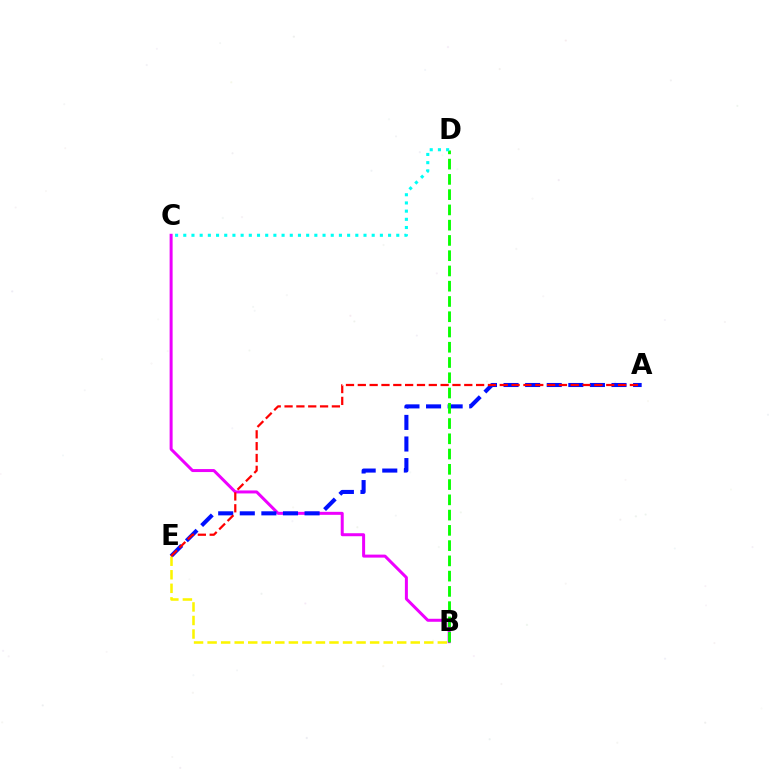{('B', 'C'): [{'color': '#ee00ff', 'line_style': 'solid', 'thickness': 2.16}], ('A', 'E'): [{'color': '#0010ff', 'line_style': 'dashed', 'thickness': 2.93}, {'color': '#ff0000', 'line_style': 'dashed', 'thickness': 1.61}], ('B', 'E'): [{'color': '#fcf500', 'line_style': 'dashed', 'thickness': 1.84}], ('B', 'D'): [{'color': '#08ff00', 'line_style': 'dashed', 'thickness': 2.07}], ('C', 'D'): [{'color': '#00fff6', 'line_style': 'dotted', 'thickness': 2.23}]}